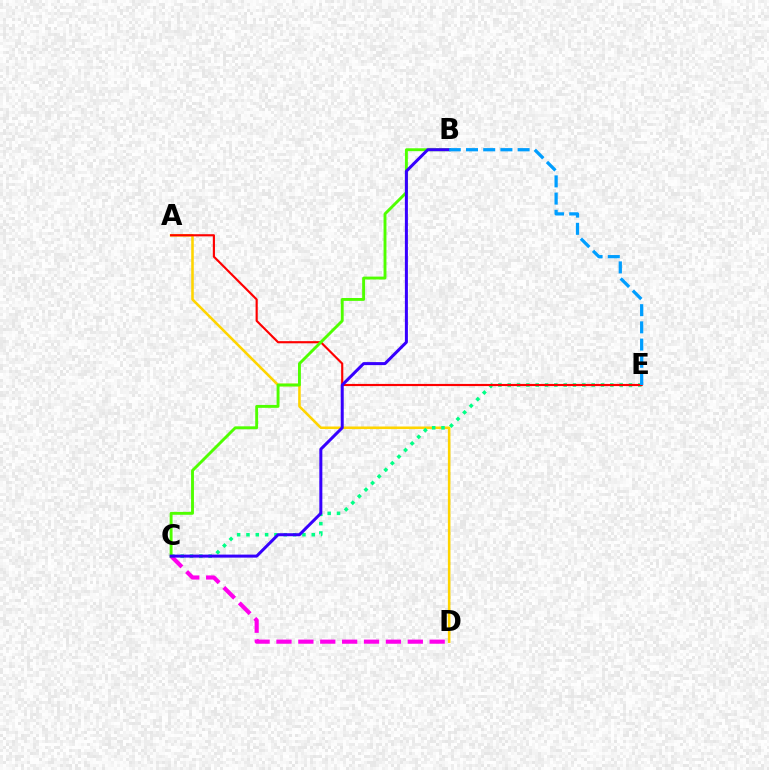{('A', 'D'): [{'color': '#ffd500', 'line_style': 'solid', 'thickness': 1.85}], ('C', 'E'): [{'color': '#00ff86', 'line_style': 'dotted', 'thickness': 2.53}], ('C', 'D'): [{'color': '#ff00ed', 'line_style': 'dashed', 'thickness': 2.97}], ('A', 'E'): [{'color': '#ff0000', 'line_style': 'solid', 'thickness': 1.55}], ('B', 'C'): [{'color': '#4fff00', 'line_style': 'solid', 'thickness': 2.08}, {'color': '#3700ff', 'line_style': 'solid', 'thickness': 2.17}], ('B', 'E'): [{'color': '#009eff', 'line_style': 'dashed', 'thickness': 2.34}]}